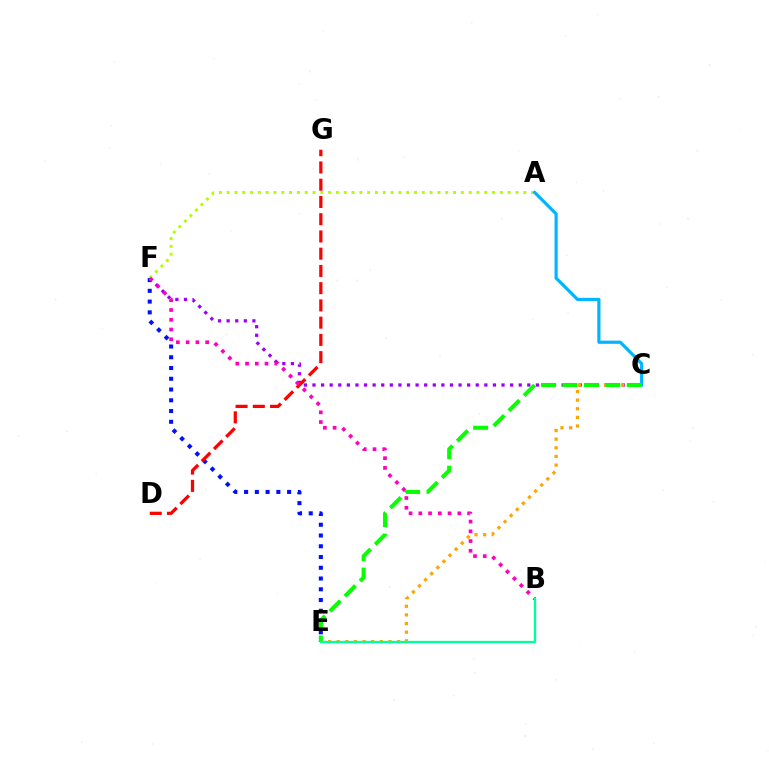{('C', 'F'): [{'color': '#9b00ff', 'line_style': 'dotted', 'thickness': 2.33}], ('C', 'E'): [{'color': '#ffa500', 'line_style': 'dotted', 'thickness': 2.34}, {'color': '#08ff00', 'line_style': 'dashed', 'thickness': 2.91}], ('A', 'F'): [{'color': '#b3ff00', 'line_style': 'dotted', 'thickness': 2.12}], ('A', 'C'): [{'color': '#00b5ff', 'line_style': 'solid', 'thickness': 2.29}], ('E', 'F'): [{'color': '#0010ff', 'line_style': 'dotted', 'thickness': 2.92}], ('D', 'G'): [{'color': '#ff0000', 'line_style': 'dashed', 'thickness': 2.34}], ('B', 'F'): [{'color': '#ff00bd', 'line_style': 'dotted', 'thickness': 2.65}], ('B', 'E'): [{'color': '#00ff9d', 'line_style': 'solid', 'thickness': 1.67}]}